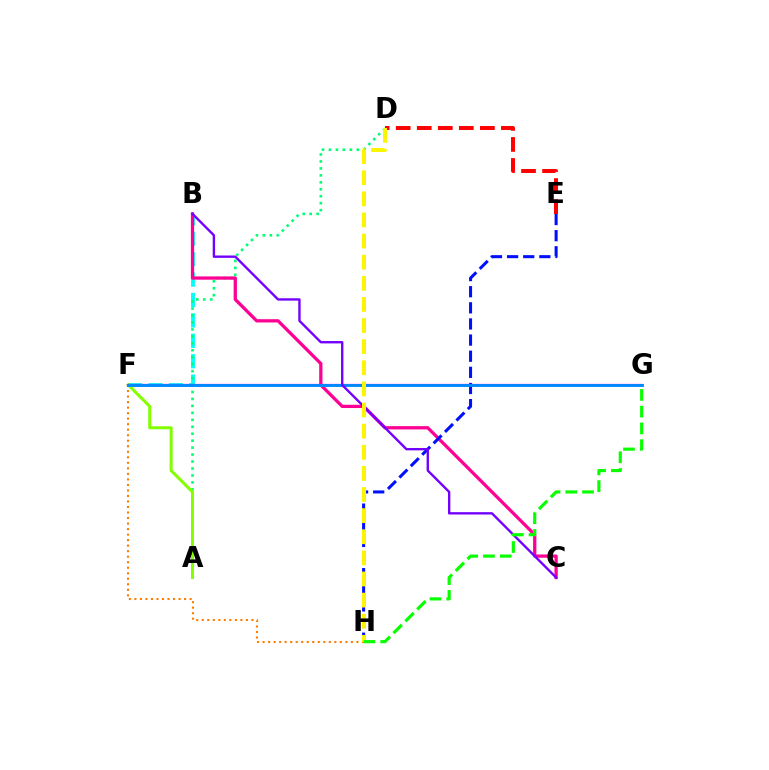{('B', 'F'): [{'color': '#00fff6', 'line_style': 'dashed', 'thickness': 2.77}], ('A', 'D'): [{'color': '#00ff74', 'line_style': 'dotted', 'thickness': 1.89}], ('A', 'F'): [{'color': '#84ff00', 'line_style': 'solid', 'thickness': 2.19}], ('F', 'H'): [{'color': '#ff7c00', 'line_style': 'dotted', 'thickness': 1.5}], ('B', 'C'): [{'color': '#ff0094', 'line_style': 'solid', 'thickness': 2.36}, {'color': '#7200ff', 'line_style': 'solid', 'thickness': 1.71}], ('E', 'H'): [{'color': '#0010ff', 'line_style': 'dashed', 'thickness': 2.19}], ('D', 'E'): [{'color': '#ff0000', 'line_style': 'dashed', 'thickness': 2.86}], ('F', 'G'): [{'color': '#ee00ff', 'line_style': 'solid', 'thickness': 1.61}, {'color': '#008cff', 'line_style': 'solid', 'thickness': 2.09}], ('D', 'H'): [{'color': '#fcf500', 'line_style': 'dashed', 'thickness': 2.87}], ('G', 'H'): [{'color': '#08ff00', 'line_style': 'dashed', 'thickness': 2.27}]}